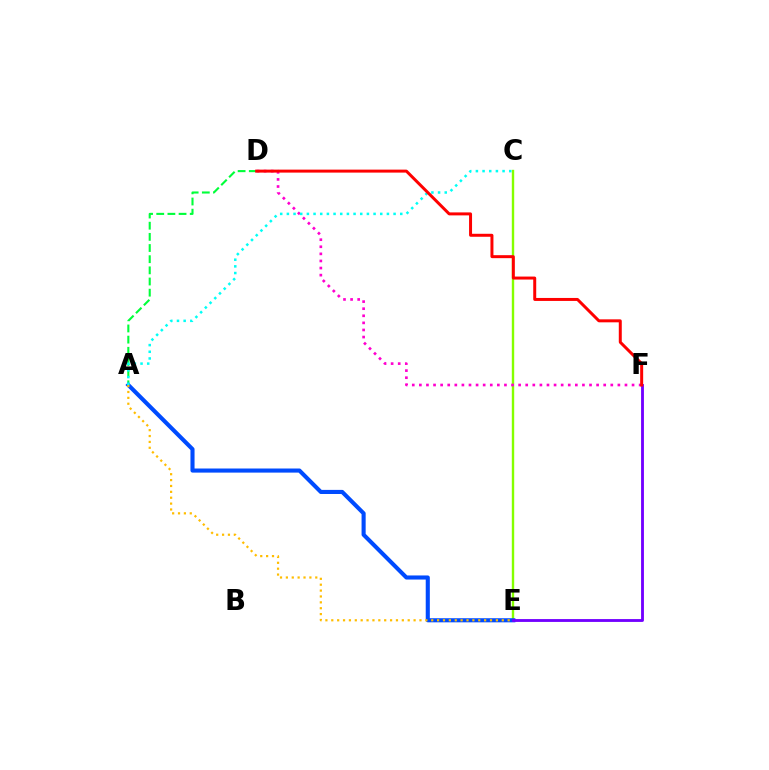{('A', 'D'): [{'color': '#00ff39', 'line_style': 'dashed', 'thickness': 1.52}], ('C', 'E'): [{'color': '#84ff00', 'line_style': 'solid', 'thickness': 1.72}], ('A', 'E'): [{'color': '#004bff', 'line_style': 'solid', 'thickness': 2.95}, {'color': '#ffbd00', 'line_style': 'dotted', 'thickness': 1.6}], ('D', 'F'): [{'color': '#ff00cf', 'line_style': 'dotted', 'thickness': 1.93}, {'color': '#ff0000', 'line_style': 'solid', 'thickness': 2.15}], ('E', 'F'): [{'color': '#7200ff', 'line_style': 'solid', 'thickness': 2.05}], ('A', 'C'): [{'color': '#00fff6', 'line_style': 'dotted', 'thickness': 1.81}]}